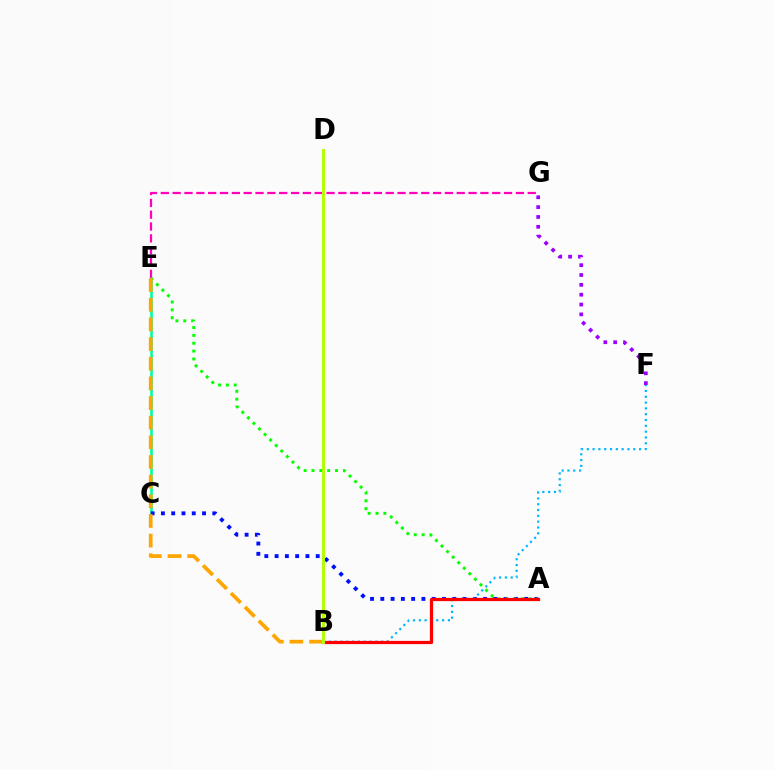{('C', 'E'): [{'color': '#00ff9d', 'line_style': 'solid', 'thickness': 1.86}], ('E', 'G'): [{'color': '#ff00bd', 'line_style': 'dashed', 'thickness': 1.61}], ('A', 'C'): [{'color': '#0010ff', 'line_style': 'dotted', 'thickness': 2.79}], ('A', 'E'): [{'color': '#08ff00', 'line_style': 'dotted', 'thickness': 2.13}], ('F', 'G'): [{'color': '#9b00ff', 'line_style': 'dotted', 'thickness': 2.67}], ('B', 'F'): [{'color': '#00b5ff', 'line_style': 'dotted', 'thickness': 1.58}], ('A', 'B'): [{'color': '#ff0000', 'line_style': 'solid', 'thickness': 2.32}], ('B', 'E'): [{'color': '#ffa500', 'line_style': 'dashed', 'thickness': 2.67}], ('B', 'D'): [{'color': '#b3ff00', 'line_style': 'solid', 'thickness': 2.13}]}